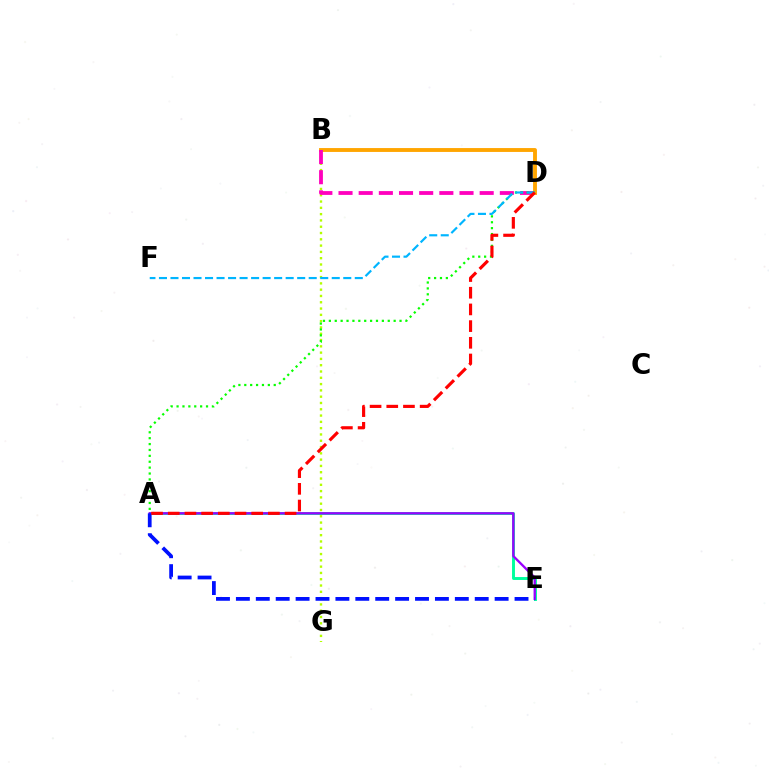{('B', 'D'): [{'color': '#ffa500', 'line_style': 'solid', 'thickness': 2.79}, {'color': '#ff00bd', 'line_style': 'dashed', 'thickness': 2.74}], ('B', 'G'): [{'color': '#b3ff00', 'line_style': 'dotted', 'thickness': 1.71}], ('A', 'E'): [{'color': '#00ff9d', 'line_style': 'solid', 'thickness': 2.1}, {'color': '#9b00ff', 'line_style': 'solid', 'thickness': 1.68}, {'color': '#0010ff', 'line_style': 'dashed', 'thickness': 2.7}], ('A', 'D'): [{'color': '#08ff00', 'line_style': 'dotted', 'thickness': 1.6}, {'color': '#ff0000', 'line_style': 'dashed', 'thickness': 2.27}], ('D', 'F'): [{'color': '#00b5ff', 'line_style': 'dashed', 'thickness': 1.56}]}